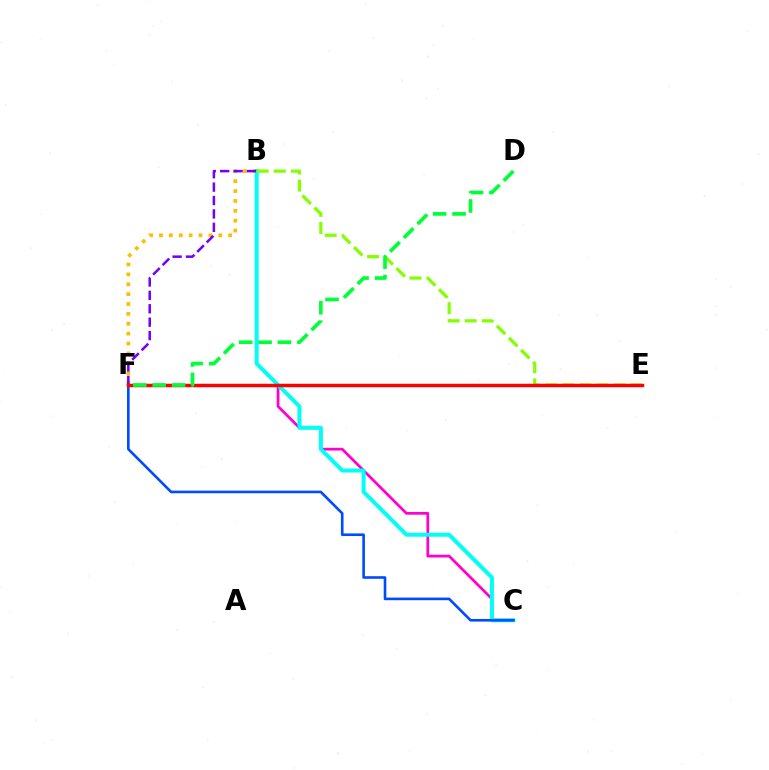{('B', 'F'): [{'color': '#ffbd00', 'line_style': 'dotted', 'thickness': 2.68}, {'color': '#7200ff', 'line_style': 'dashed', 'thickness': 1.82}], ('B', 'C'): [{'color': '#ff00cf', 'line_style': 'solid', 'thickness': 1.98}, {'color': '#00fff6', 'line_style': 'solid', 'thickness': 2.86}], ('B', 'E'): [{'color': '#84ff00', 'line_style': 'dashed', 'thickness': 2.32}], ('C', 'F'): [{'color': '#004bff', 'line_style': 'solid', 'thickness': 1.89}], ('E', 'F'): [{'color': '#ff0000', 'line_style': 'solid', 'thickness': 2.5}], ('D', 'F'): [{'color': '#00ff39', 'line_style': 'dashed', 'thickness': 2.64}]}